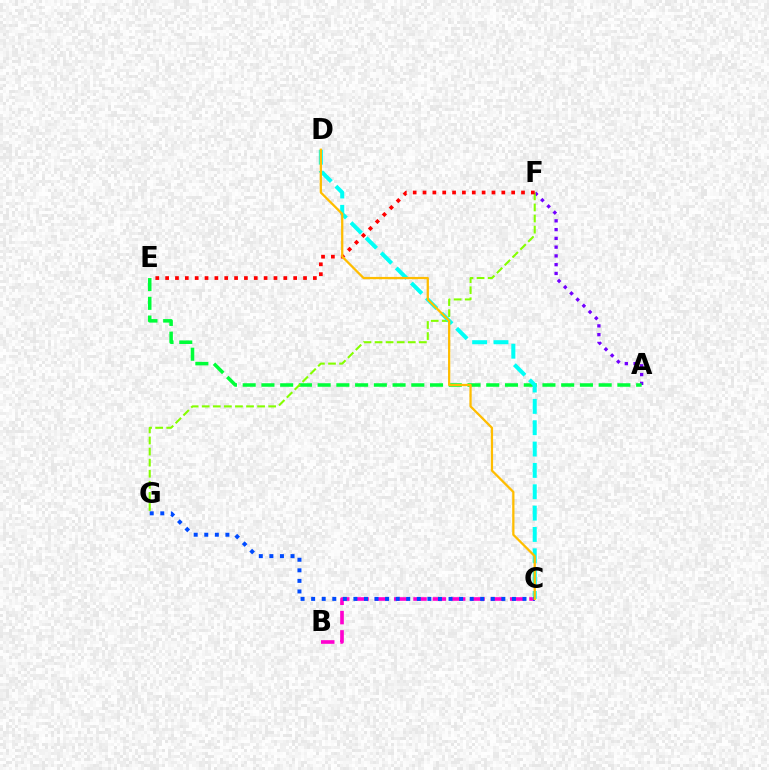{('A', 'F'): [{'color': '#7200ff', 'line_style': 'dotted', 'thickness': 2.38}], ('A', 'E'): [{'color': '#00ff39', 'line_style': 'dashed', 'thickness': 2.55}], ('B', 'C'): [{'color': '#ff00cf', 'line_style': 'dashed', 'thickness': 2.63}], ('F', 'G'): [{'color': '#84ff00', 'line_style': 'dashed', 'thickness': 1.51}], ('C', 'D'): [{'color': '#00fff6', 'line_style': 'dashed', 'thickness': 2.9}, {'color': '#ffbd00', 'line_style': 'solid', 'thickness': 1.63}], ('C', 'G'): [{'color': '#004bff', 'line_style': 'dotted', 'thickness': 2.87}], ('E', 'F'): [{'color': '#ff0000', 'line_style': 'dotted', 'thickness': 2.68}]}